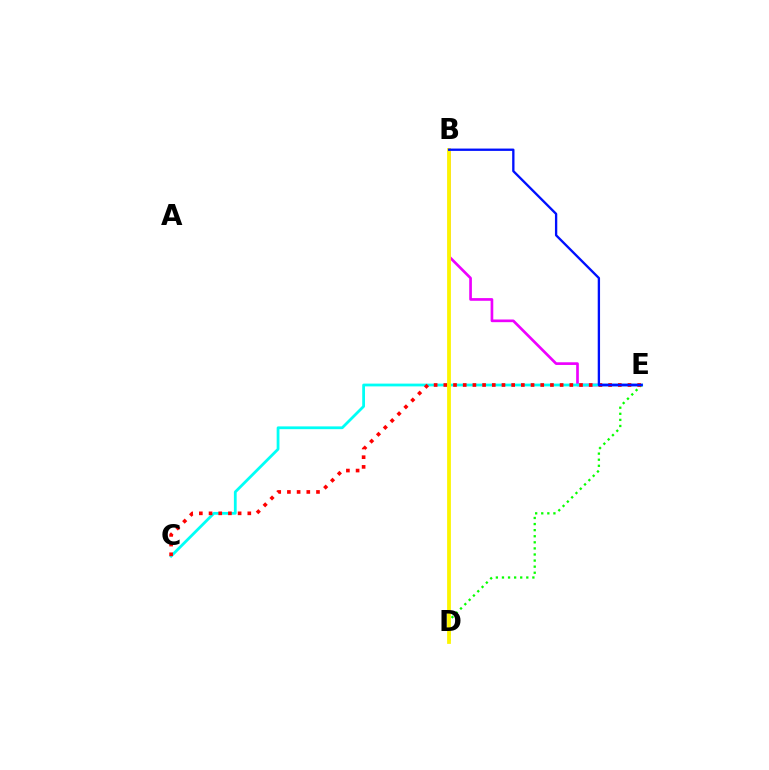{('B', 'E'): [{'color': '#ee00ff', 'line_style': 'solid', 'thickness': 1.93}, {'color': '#0010ff', 'line_style': 'solid', 'thickness': 1.68}], ('D', 'E'): [{'color': '#08ff00', 'line_style': 'dotted', 'thickness': 1.65}], ('C', 'E'): [{'color': '#00fff6', 'line_style': 'solid', 'thickness': 2.0}, {'color': '#ff0000', 'line_style': 'dotted', 'thickness': 2.63}], ('B', 'D'): [{'color': '#fcf500', 'line_style': 'solid', 'thickness': 2.72}]}